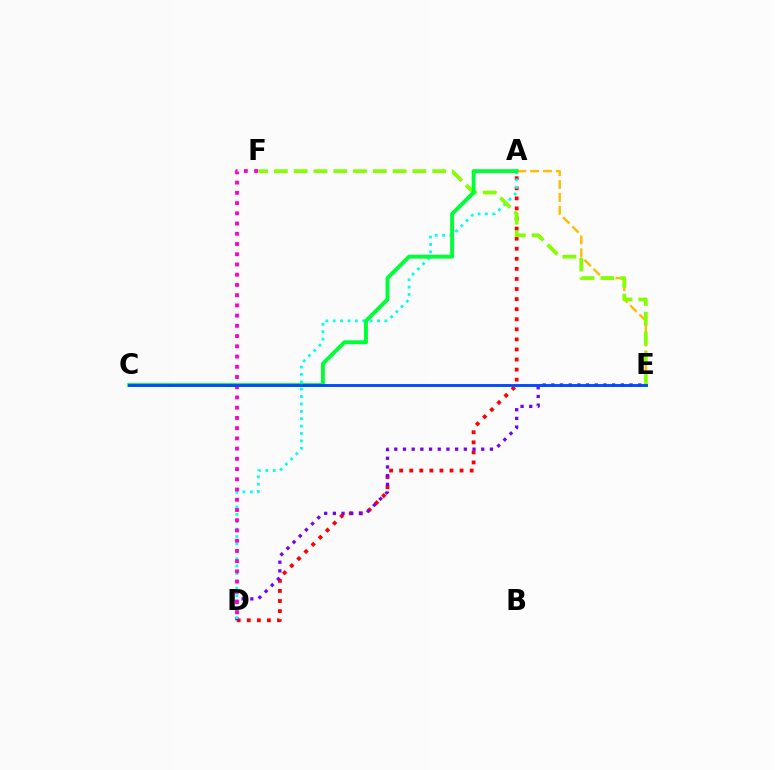{('A', 'D'): [{'color': '#ff0000', 'line_style': 'dotted', 'thickness': 2.74}, {'color': '#00fff6', 'line_style': 'dotted', 'thickness': 2.01}], ('A', 'E'): [{'color': '#ffbd00', 'line_style': 'dashed', 'thickness': 1.75}], ('D', 'E'): [{'color': '#7200ff', 'line_style': 'dotted', 'thickness': 2.36}], ('E', 'F'): [{'color': '#84ff00', 'line_style': 'dashed', 'thickness': 2.69}], ('A', 'C'): [{'color': '#00ff39', 'line_style': 'solid', 'thickness': 2.81}], ('D', 'F'): [{'color': '#ff00cf', 'line_style': 'dotted', 'thickness': 2.78}], ('C', 'E'): [{'color': '#004bff', 'line_style': 'solid', 'thickness': 2.08}]}